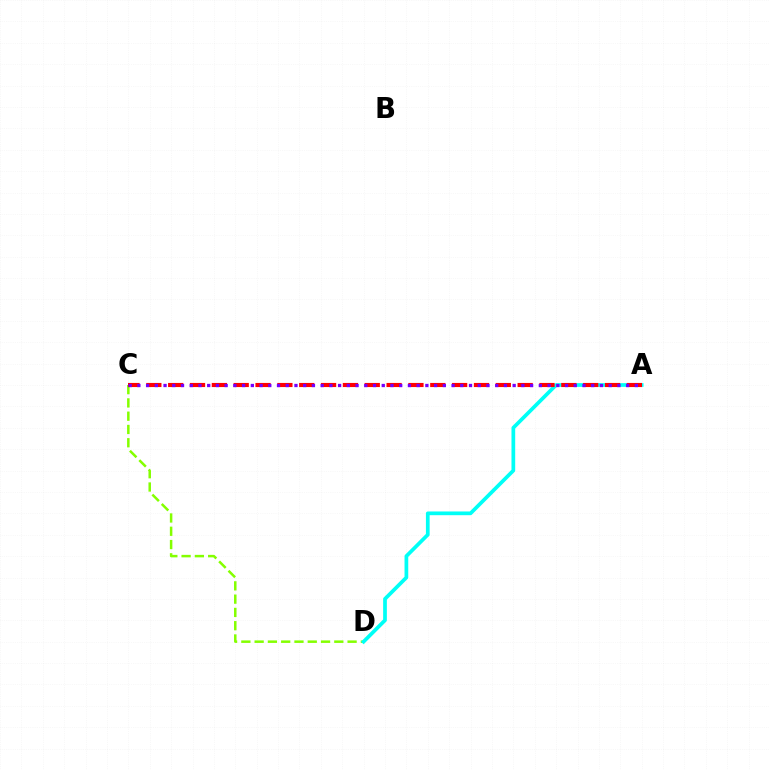{('C', 'D'): [{'color': '#84ff00', 'line_style': 'dashed', 'thickness': 1.8}], ('A', 'D'): [{'color': '#00fff6', 'line_style': 'solid', 'thickness': 2.68}], ('A', 'C'): [{'color': '#ff0000', 'line_style': 'dashed', 'thickness': 2.97}, {'color': '#7200ff', 'line_style': 'dotted', 'thickness': 2.37}]}